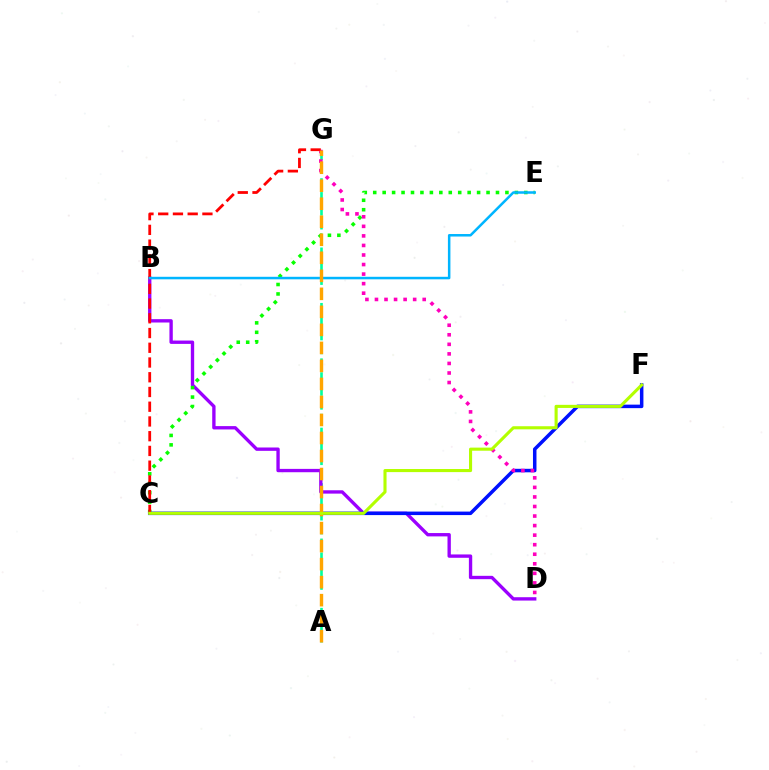{('A', 'G'): [{'color': '#00ff9d', 'line_style': 'dashed', 'thickness': 1.88}, {'color': '#ffa500', 'line_style': 'dashed', 'thickness': 2.45}], ('B', 'D'): [{'color': '#9b00ff', 'line_style': 'solid', 'thickness': 2.41}], ('C', 'E'): [{'color': '#08ff00', 'line_style': 'dotted', 'thickness': 2.57}], ('C', 'F'): [{'color': '#0010ff', 'line_style': 'solid', 'thickness': 2.52}, {'color': '#b3ff00', 'line_style': 'solid', 'thickness': 2.23}], ('D', 'G'): [{'color': '#ff00bd', 'line_style': 'dotted', 'thickness': 2.59}], ('C', 'G'): [{'color': '#ff0000', 'line_style': 'dashed', 'thickness': 2.0}], ('B', 'E'): [{'color': '#00b5ff', 'line_style': 'solid', 'thickness': 1.81}]}